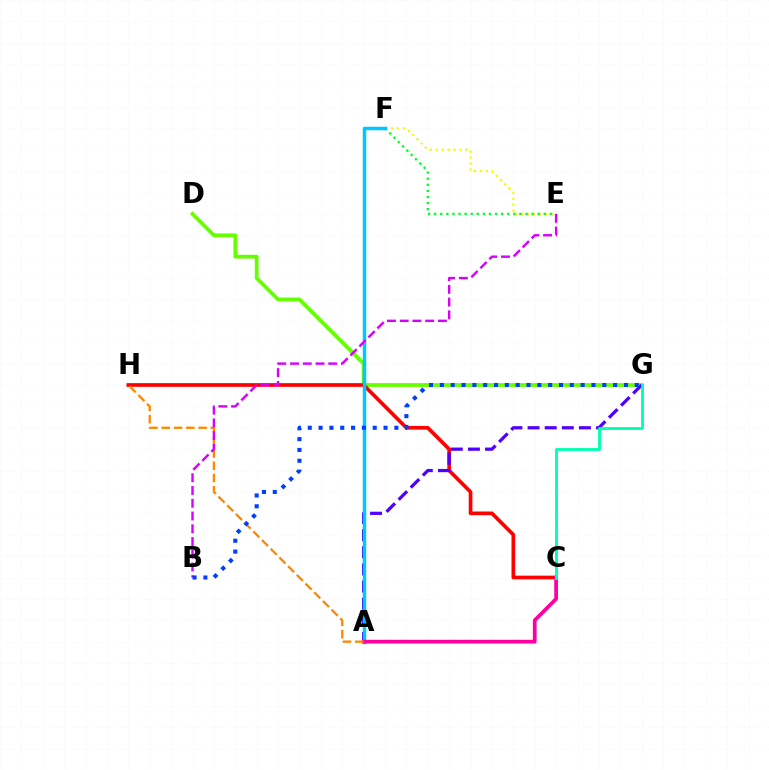{('D', 'G'): [{'color': '#66ff00', 'line_style': 'solid', 'thickness': 2.71}], ('E', 'F'): [{'color': '#eeff00', 'line_style': 'dotted', 'thickness': 1.62}, {'color': '#00ff27', 'line_style': 'dotted', 'thickness': 1.65}], ('C', 'H'): [{'color': '#ff0000', 'line_style': 'solid', 'thickness': 2.65}], ('A', 'G'): [{'color': '#4f00ff', 'line_style': 'dashed', 'thickness': 2.33}], ('A', 'F'): [{'color': '#00c7ff', 'line_style': 'solid', 'thickness': 2.51}], ('A', 'C'): [{'color': '#ff00a0', 'line_style': 'solid', 'thickness': 2.69}], ('C', 'G'): [{'color': '#00ffaf', 'line_style': 'solid', 'thickness': 2.05}], ('A', 'H'): [{'color': '#ff8800', 'line_style': 'dashed', 'thickness': 1.67}], ('B', 'E'): [{'color': '#d600ff', 'line_style': 'dashed', 'thickness': 1.73}], ('B', 'G'): [{'color': '#003fff', 'line_style': 'dotted', 'thickness': 2.94}]}